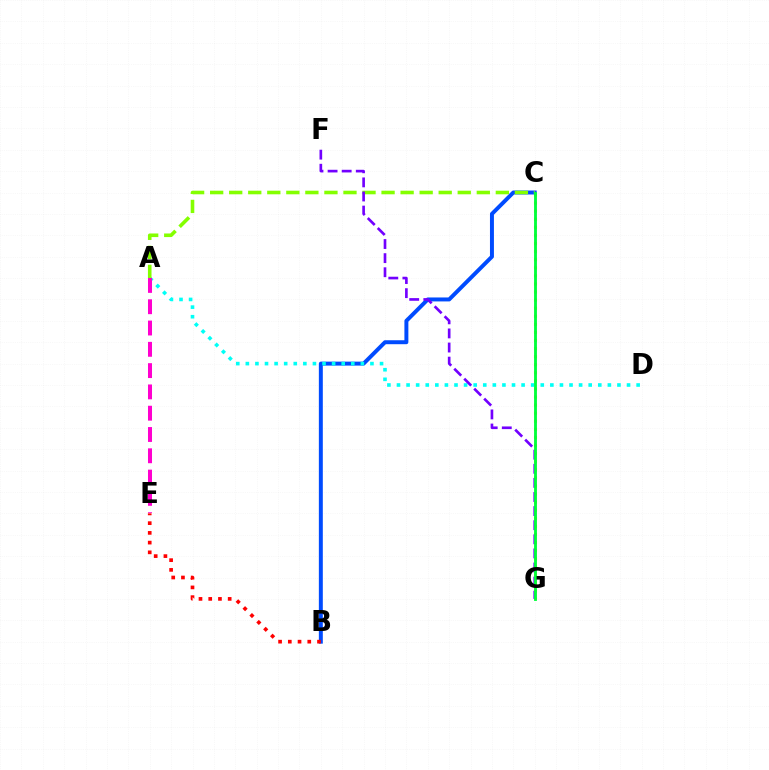{('C', 'G'): [{'color': '#ffbd00', 'line_style': 'dotted', 'thickness': 2.2}, {'color': '#00ff39', 'line_style': 'solid', 'thickness': 2.05}], ('B', 'C'): [{'color': '#004bff', 'line_style': 'solid', 'thickness': 2.85}], ('A', 'D'): [{'color': '#00fff6', 'line_style': 'dotted', 'thickness': 2.6}], ('A', 'C'): [{'color': '#84ff00', 'line_style': 'dashed', 'thickness': 2.59}], ('F', 'G'): [{'color': '#7200ff', 'line_style': 'dashed', 'thickness': 1.92}], ('A', 'E'): [{'color': '#ff00cf', 'line_style': 'dashed', 'thickness': 2.89}], ('B', 'E'): [{'color': '#ff0000', 'line_style': 'dotted', 'thickness': 2.64}]}